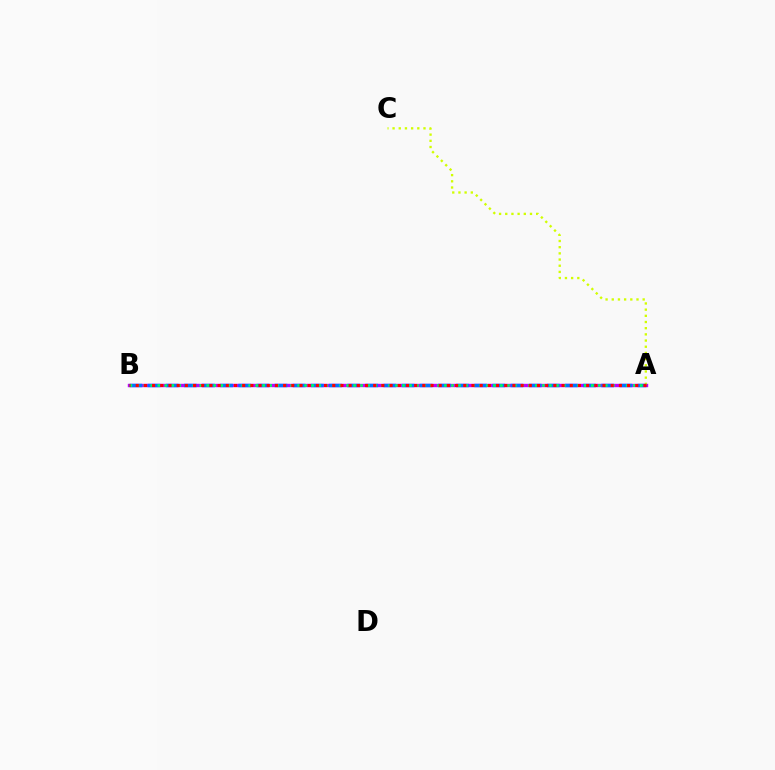{('A', 'B'): [{'color': '#b900ff', 'line_style': 'solid', 'thickness': 2.44}, {'color': '#0074ff', 'line_style': 'dashed', 'thickness': 2.47}, {'color': '#00ff5c', 'line_style': 'dotted', 'thickness': 1.9}, {'color': '#ff0000', 'line_style': 'dotted', 'thickness': 2.23}], ('A', 'C'): [{'color': '#d1ff00', 'line_style': 'dotted', 'thickness': 1.68}]}